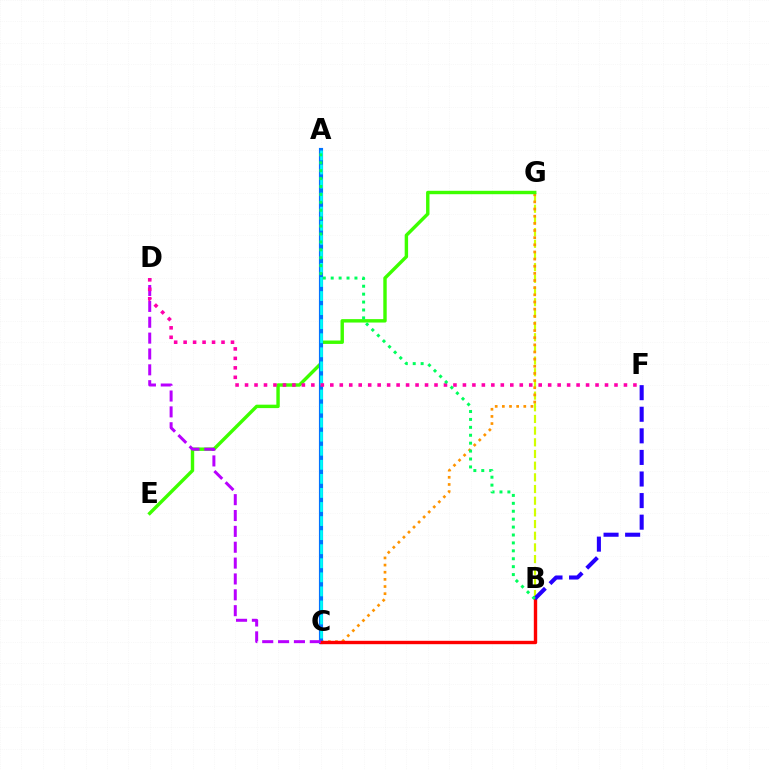{('B', 'G'): [{'color': '#d1ff00', 'line_style': 'dashed', 'thickness': 1.59}], ('C', 'G'): [{'color': '#ff9400', 'line_style': 'dotted', 'thickness': 1.94}], ('E', 'G'): [{'color': '#3dff00', 'line_style': 'solid', 'thickness': 2.46}], ('A', 'C'): [{'color': '#0074ff', 'line_style': 'solid', 'thickness': 2.98}, {'color': '#00fff6', 'line_style': 'dashed', 'thickness': 1.91}], ('B', 'C'): [{'color': '#ff0000', 'line_style': 'solid', 'thickness': 2.43}], ('C', 'D'): [{'color': '#b900ff', 'line_style': 'dashed', 'thickness': 2.15}], ('B', 'F'): [{'color': '#2500ff', 'line_style': 'dashed', 'thickness': 2.93}], ('D', 'F'): [{'color': '#ff00ac', 'line_style': 'dotted', 'thickness': 2.57}], ('A', 'B'): [{'color': '#00ff5c', 'line_style': 'dotted', 'thickness': 2.15}]}